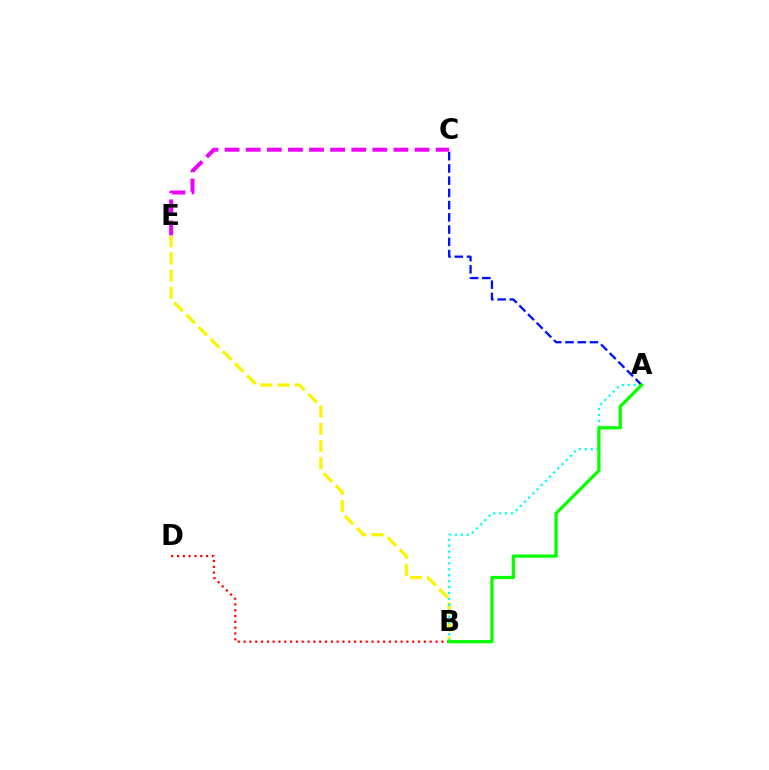{('B', 'E'): [{'color': '#fcf500', 'line_style': 'dashed', 'thickness': 2.33}], ('A', 'B'): [{'color': '#00fff6', 'line_style': 'dotted', 'thickness': 1.6}, {'color': '#08ff00', 'line_style': 'solid', 'thickness': 2.34}], ('A', 'C'): [{'color': '#0010ff', 'line_style': 'dashed', 'thickness': 1.66}], ('B', 'D'): [{'color': '#ff0000', 'line_style': 'dotted', 'thickness': 1.58}], ('C', 'E'): [{'color': '#ee00ff', 'line_style': 'dashed', 'thickness': 2.87}]}